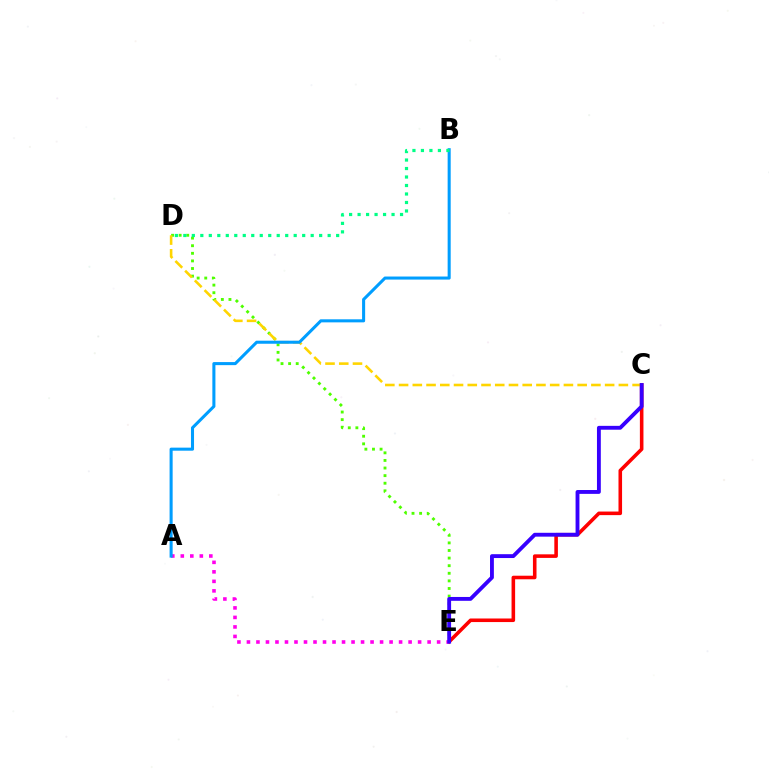{('C', 'E'): [{'color': '#ff0000', 'line_style': 'solid', 'thickness': 2.57}, {'color': '#3700ff', 'line_style': 'solid', 'thickness': 2.78}], ('D', 'E'): [{'color': '#4fff00', 'line_style': 'dotted', 'thickness': 2.06}], ('C', 'D'): [{'color': '#ffd500', 'line_style': 'dashed', 'thickness': 1.87}], ('A', 'E'): [{'color': '#ff00ed', 'line_style': 'dotted', 'thickness': 2.58}], ('A', 'B'): [{'color': '#009eff', 'line_style': 'solid', 'thickness': 2.2}], ('B', 'D'): [{'color': '#00ff86', 'line_style': 'dotted', 'thickness': 2.31}]}